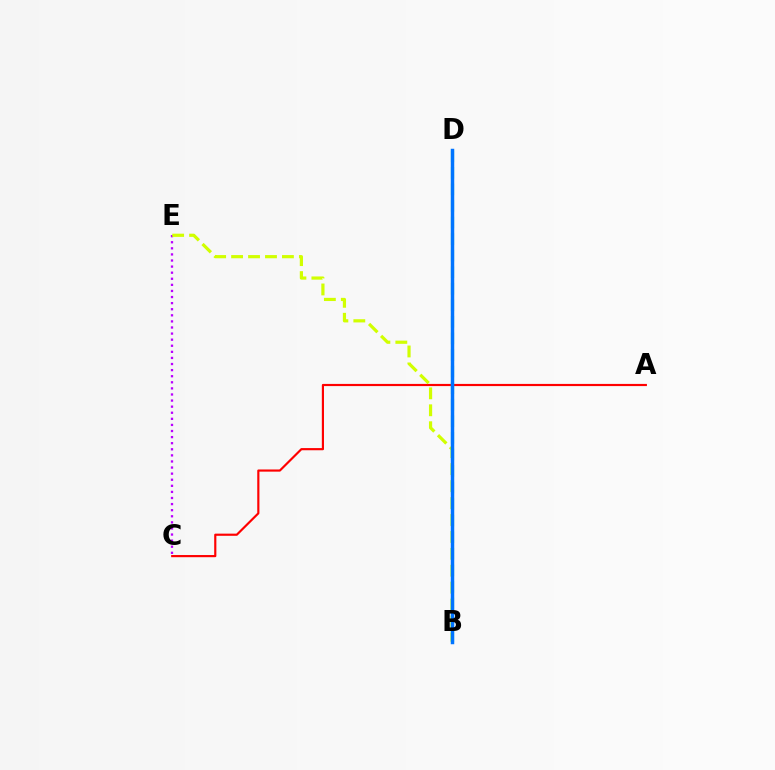{('C', 'E'): [{'color': '#b900ff', 'line_style': 'dotted', 'thickness': 1.65}], ('A', 'C'): [{'color': '#ff0000', 'line_style': 'solid', 'thickness': 1.56}], ('B', 'E'): [{'color': '#d1ff00', 'line_style': 'dashed', 'thickness': 2.3}], ('B', 'D'): [{'color': '#00ff5c', 'line_style': 'dashed', 'thickness': 2.25}, {'color': '#0074ff', 'line_style': 'solid', 'thickness': 2.5}]}